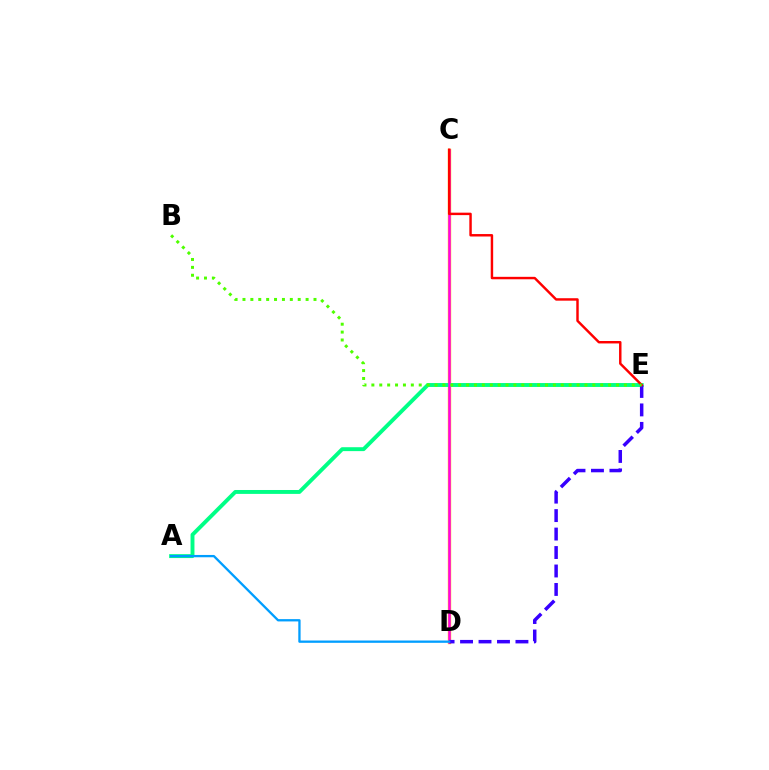{('C', 'D'): [{'color': '#ffd500', 'line_style': 'solid', 'thickness': 2.44}, {'color': '#ff00ed', 'line_style': 'solid', 'thickness': 1.82}], ('A', 'E'): [{'color': '#00ff86', 'line_style': 'solid', 'thickness': 2.81}], ('D', 'E'): [{'color': '#3700ff', 'line_style': 'dashed', 'thickness': 2.51}], ('C', 'E'): [{'color': '#ff0000', 'line_style': 'solid', 'thickness': 1.76}], ('A', 'D'): [{'color': '#009eff', 'line_style': 'solid', 'thickness': 1.66}], ('B', 'E'): [{'color': '#4fff00', 'line_style': 'dotted', 'thickness': 2.14}]}